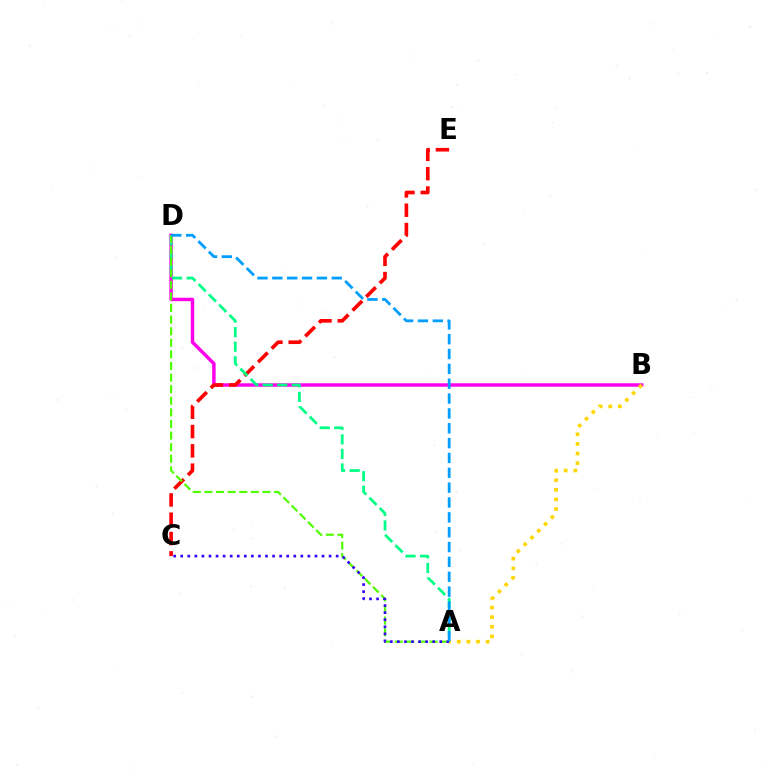{('B', 'D'): [{'color': '#ff00ed', 'line_style': 'solid', 'thickness': 2.48}], ('C', 'E'): [{'color': '#ff0000', 'line_style': 'dashed', 'thickness': 2.62}], ('A', 'D'): [{'color': '#00ff86', 'line_style': 'dashed', 'thickness': 1.98}, {'color': '#4fff00', 'line_style': 'dashed', 'thickness': 1.58}, {'color': '#009eff', 'line_style': 'dashed', 'thickness': 2.02}], ('A', 'B'): [{'color': '#ffd500', 'line_style': 'dotted', 'thickness': 2.61}], ('A', 'C'): [{'color': '#3700ff', 'line_style': 'dotted', 'thickness': 1.92}]}